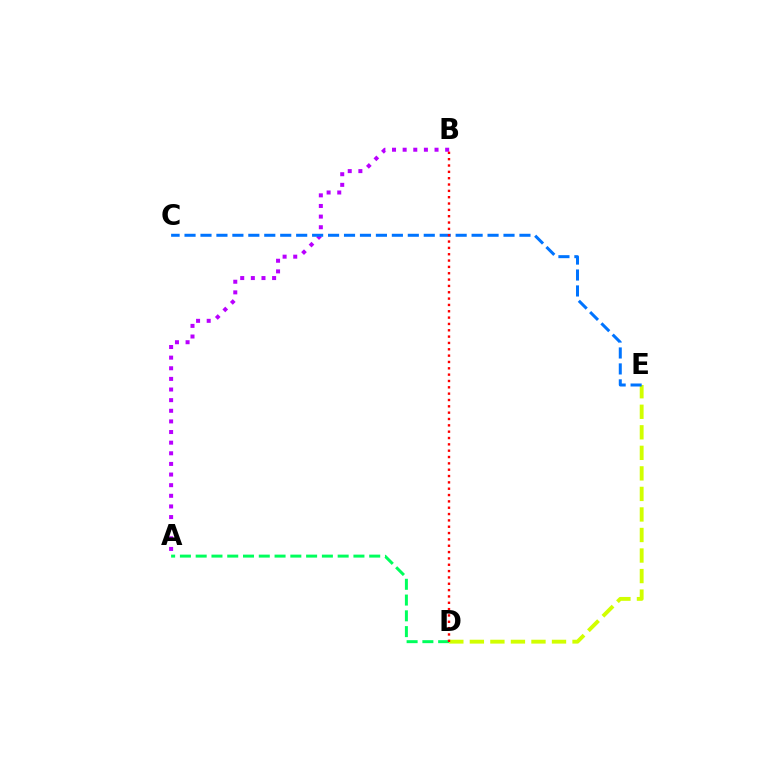{('A', 'B'): [{'color': '#b900ff', 'line_style': 'dotted', 'thickness': 2.89}], ('D', 'E'): [{'color': '#d1ff00', 'line_style': 'dashed', 'thickness': 2.79}], ('A', 'D'): [{'color': '#00ff5c', 'line_style': 'dashed', 'thickness': 2.14}], ('C', 'E'): [{'color': '#0074ff', 'line_style': 'dashed', 'thickness': 2.17}], ('B', 'D'): [{'color': '#ff0000', 'line_style': 'dotted', 'thickness': 1.72}]}